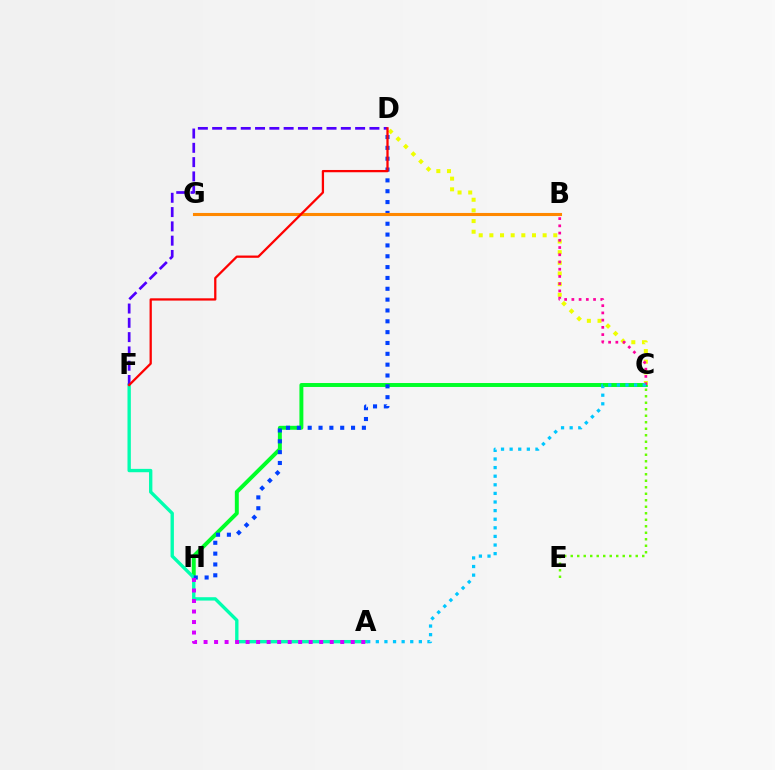{('C', 'H'): [{'color': '#00ff27', 'line_style': 'solid', 'thickness': 2.84}], ('A', 'F'): [{'color': '#00ffaf', 'line_style': 'solid', 'thickness': 2.42}], ('D', 'H'): [{'color': '#003fff', 'line_style': 'dotted', 'thickness': 2.95}], ('C', 'D'): [{'color': '#eeff00', 'line_style': 'dotted', 'thickness': 2.9}], ('B', 'C'): [{'color': '#ff00a0', 'line_style': 'dotted', 'thickness': 1.96}], ('D', 'F'): [{'color': '#4f00ff', 'line_style': 'dashed', 'thickness': 1.94}, {'color': '#ff0000', 'line_style': 'solid', 'thickness': 1.64}], ('A', 'H'): [{'color': '#d600ff', 'line_style': 'dotted', 'thickness': 2.86}], ('C', 'E'): [{'color': '#66ff00', 'line_style': 'dotted', 'thickness': 1.77}], ('A', 'C'): [{'color': '#00c7ff', 'line_style': 'dotted', 'thickness': 2.34}], ('B', 'G'): [{'color': '#ff8800', 'line_style': 'solid', 'thickness': 2.22}]}